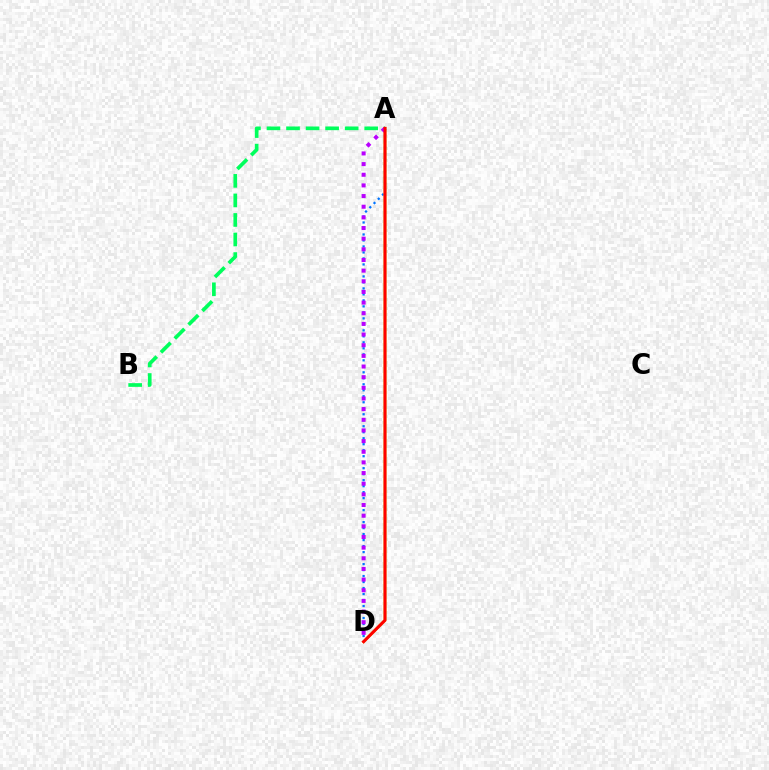{('A', 'D'): [{'color': '#0074ff', 'line_style': 'dotted', 'thickness': 1.63}, {'color': '#d1ff00', 'line_style': 'solid', 'thickness': 1.95}, {'color': '#b900ff', 'line_style': 'dotted', 'thickness': 2.89}, {'color': '#ff0000', 'line_style': 'solid', 'thickness': 2.19}], ('A', 'B'): [{'color': '#00ff5c', 'line_style': 'dashed', 'thickness': 2.66}]}